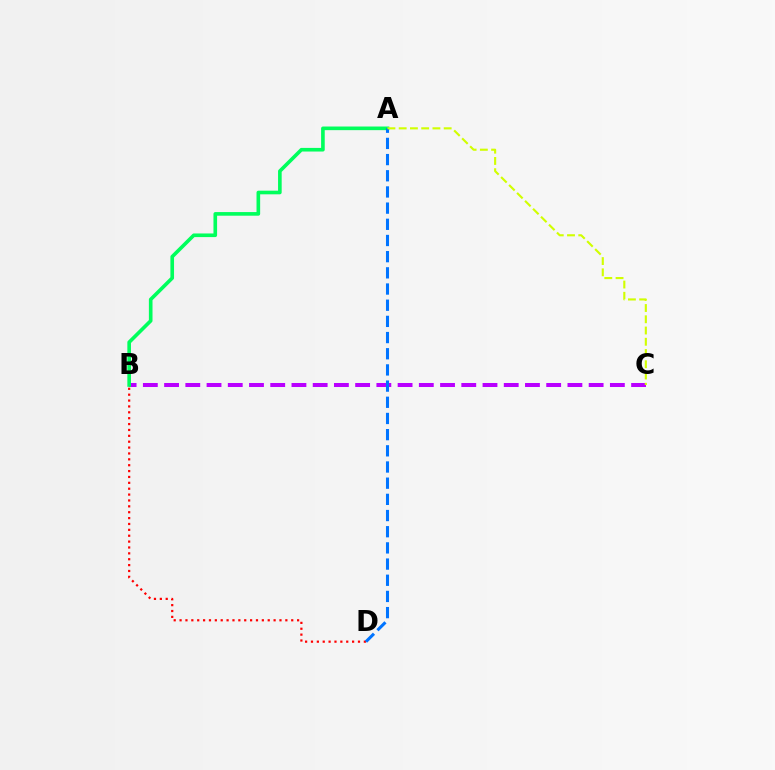{('B', 'C'): [{'color': '#b900ff', 'line_style': 'dashed', 'thickness': 2.88}], ('A', 'B'): [{'color': '#00ff5c', 'line_style': 'solid', 'thickness': 2.61}], ('B', 'D'): [{'color': '#ff0000', 'line_style': 'dotted', 'thickness': 1.6}], ('A', 'D'): [{'color': '#0074ff', 'line_style': 'dashed', 'thickness': 2.2}], ('A', 'C'): [{'color': '#d1ff00', 'line_style': 'dashed', 'thickness': 1.53}]}